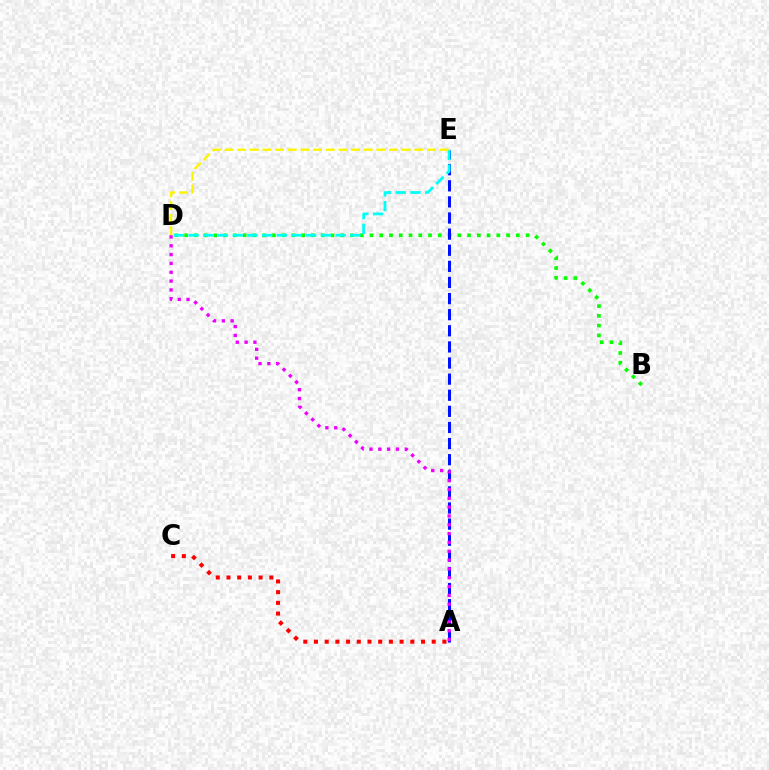{('B', 'D'): [{'color': '#08ff00', 'line_style': 'dotted', 'thickness': 2.65}], ('A', 'E'): [{'color': '#0010ff', 'line_style': 'dashed', 'thickness': 2.19}], ('A', 'C'): [{'color': '#ff0000', 'line_style': 'dotted', 'thickness': 2.91}], ('D', 'E'): [{'color': '#00fff6', 'line_style': 'dashed', 'thickness': 2.0}, {'color': '#fcf500', 'line_style': 'dashed', 'thickness': 1.72}], ('A', 'D'): [{'color': '#ee00ff', 'line_style': 'dotted', 'thickness': 2.4}]}